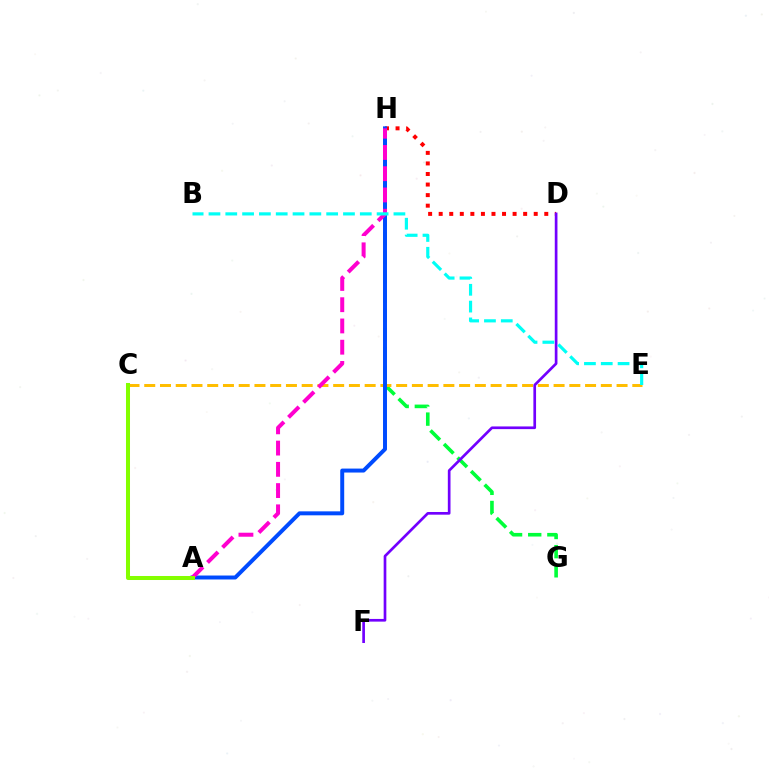{('D', 'H'): [{'color': '#ff0000', 'line_style': 'dotted', 'thickness': 2.87}], ('G', 'H'): [{'color': '#00ff39', 'line_style': 'dashed', 'thickness': 2.6}], ('C', 'E'): [{'color': '#ffbd00', 'line_style': 'dashed', 'thickness': 2.14}], ('D', 'F'): [{'color': '#7200ff', 'line_style': 'solid', 'thickness': 1.93}], ('A', 'H'): [{'color': '#004bff', 'line_style': 'solid', 'thickness': 2.85}, {'color': '#ff00cf', 'line_style': 'dashed', 'thickness': 2.89}], ('A', 'C'): [{'color': '#84ff00', 'line_style': 'solid', 'thickness': 2.89}], ('B', 'E'): [{'color': '#00fff6', 'line_style': 'dashed', 'thickness': 2.28}]}